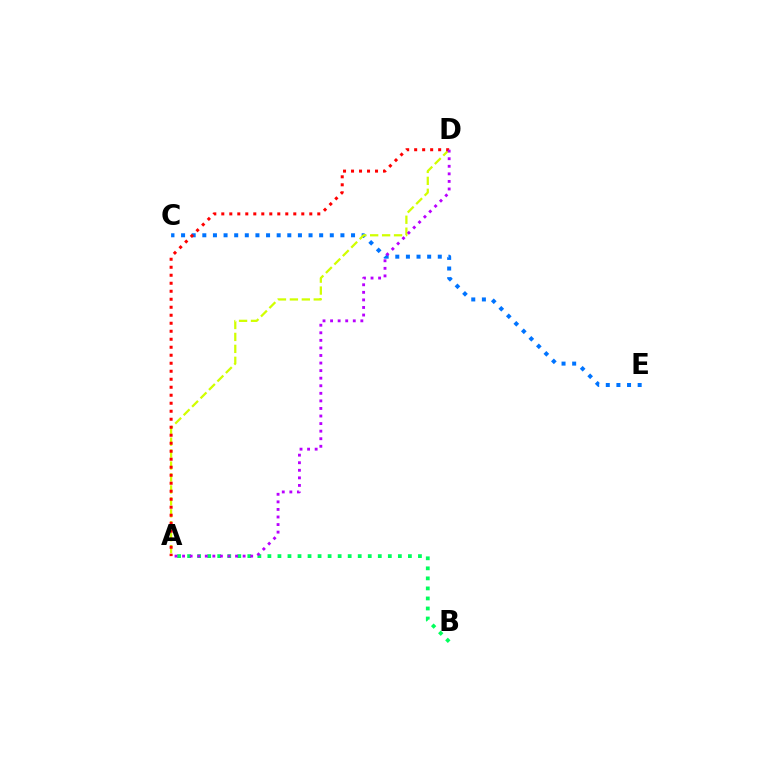{('C', 'E'): [{'color': '#0074ff', 'line_style': 'dotted', 'thickness': 2.89}], ('A', 'B'): [{'color': '#00ff5c', 'line_style': 'dotted', 'thickness': 2.73}], ('A', 'D'): [{'color': '#d1ff00', 'line_style': 'dashed', 'thickness': 1.62}, {'color': '#ff0000', 'line_style': 'dotted', 'thickness': 2.17}, {'color': '#b900ff', 'line_style': 'dotted', 'thickness': 2.06}]}